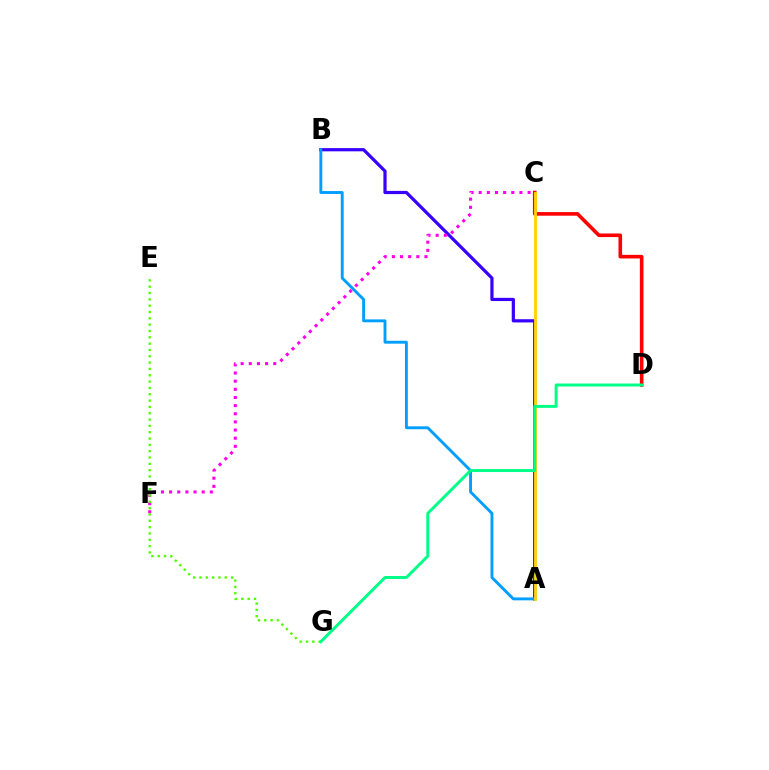{('A', 'B'): [{'color': '#3700ff', 'line_style': 'solid', 'thickness': 2.31}, {'color': '#009eff', 'line_style': 'solid', 'thickness': 2.07}], ('C', 'D'): [{'color': '#ff0000', 'line_style': 'solid', 'thickness': 2.6}], ('C', 'F'): [{'color': '#ff00ed', 'line_style': 'dotted', 'thickness': 2.21}], ('E', 'G'): [{'color': '#4fff00', 'line_style': 'dotted', 'thickness': 1.72}], ('A', 'C'): [{'color': '#ffd500', 'line_style': 'solid', 'thickness': 2.03}], ('D', 'G'): [{'color': '#00ff86', 'line_style': 'solid', 'thickness': 2.13}]}